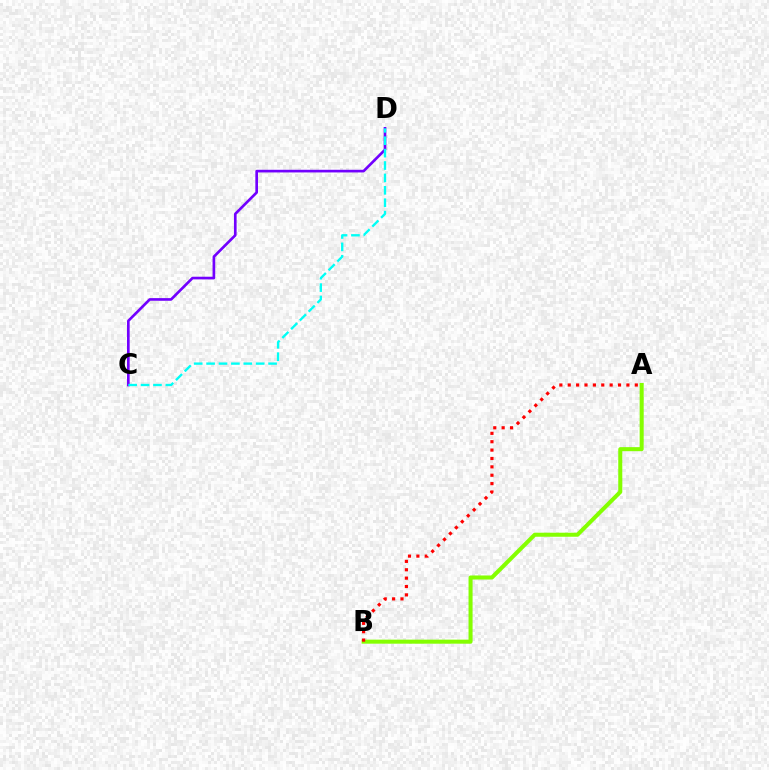{('A', 'B'): [{'color': '#84ff00', 'line_style': 'solid', 'thickness': 2.91}, {'color': '#ff0000', 'line_style': 'dotted', 'thickness': 2.28}], ('C', 'D'): [{'color': '#7200ff', 'line_style': 'solid', 'thickness': 1.91}, {'color': '#00fff6', 'line_style': 'dashed', 'thickness': 1.68}]}